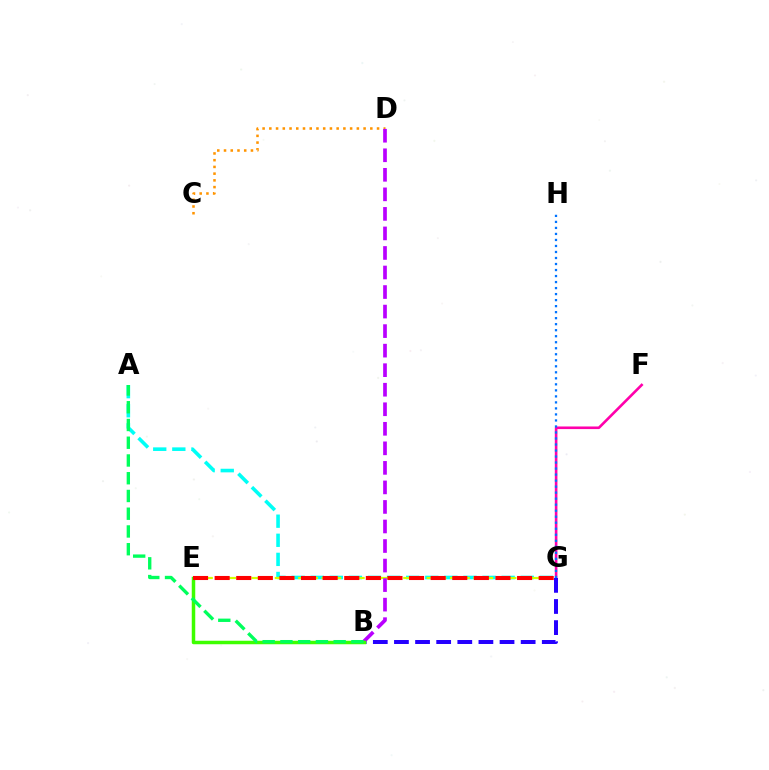{('A', 'G'): [{'color': '#00fff6', 'line_style': 'dashed', 'thickness': 2.59}], ('E', 'G'): [{'color': '#d1ff00', 'line_style': 'dashed', 'thickness': 1.59}, {'color': '#ff0000', 'line_style': 'dashed', 'thickness': 2.93}], ('C', 'D'): [{'color': '#ff9400', 'line_style': 'dotted', 'thickness': 1.83}], ('F', 'G'): [{'color': '#ff00ac', 'line_style': 'solid', 'thickness': 1.88}], ('B', 'G'): [{'color': '#2500ff', 'line_style': 'dashed', 'thickness': 2.87}], ('G', 'H'): [{'color': '#0074ff', 'line_style': 'dotted', 'thickness': 1.63}], ('B', 'D'): [{'color': '#b900ff', 'line_style': 'dashed', 'thickness': 2.65}], ('B', 'E'): [{'color': '#3dff00', 'line_style': 'solid', 'thickness': 2.52}], ('A', 'B'): [{'color': '#00ff5c', 'line_style': 'dashed', 'thickness': 2.41}]}